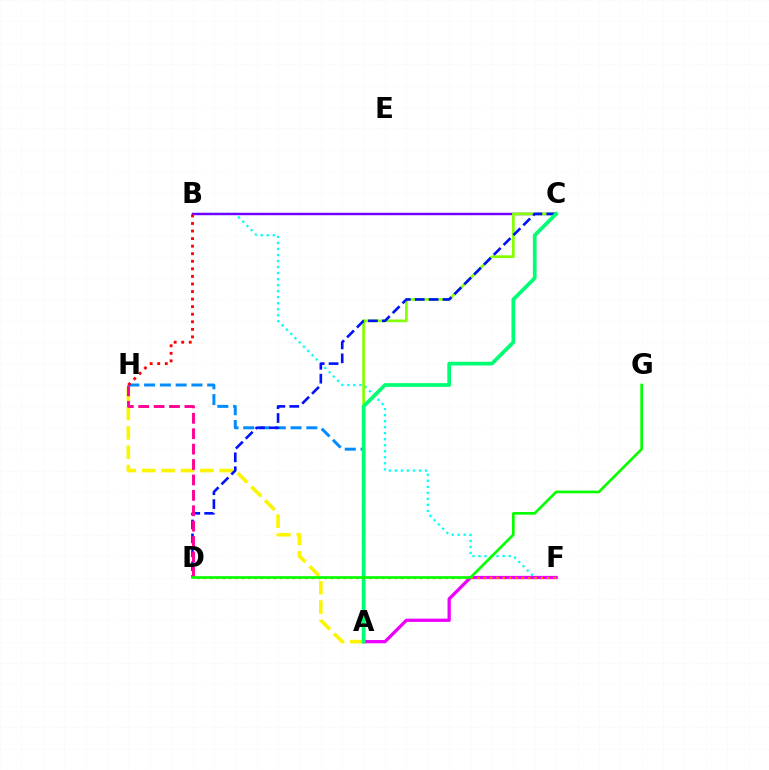{('B', 'F'): [{'color': '#00fff6', 'line_style': 'dotted', 'thickness': 1.64}], ('A', 'H'): [{'color': '#008cff', 'line_style': 'dashed', 'thickness': 2.14}, {'color': '#fcf500', 'line_style': 'dashed', 'thickness': 2.63}], ('B', 'C'): [{'color': '#7200ff', 'line_style': 'solid', 'thickness': 1.76}], ('A', 'C'): [{'color': '#84ff00', 'line_style': 'solid', 'thickness': 1.94}, {'color': '#00ff74', 'line_style': 'solid', 'thickness': 2.68}], ('A', 'F'): [{'color': '#ee00ff', 'line_style': 'solid', 'thickness': 2.35}], ('C', 'D'): [{'color': '#0010ff', 'line_style': 'dashed', 'thickness': 1.89}], ('B', 'H'): [{'color': '#ff0000', 'line_style': 'dotted', 'thickness': 2.05}], ('D', 'H'): [{'color': '#ff0094', 'line_style': 'dashed', 'thickness': 2.09}], ('D', 'F'): [{'color': '#ff7c00', 'line_style': 'dotted', 'thickness': 1.73}], ('D', 'G'): [{'color': '#08ff00', 'line_style': 'solid', 'thickness': 1.93}]}